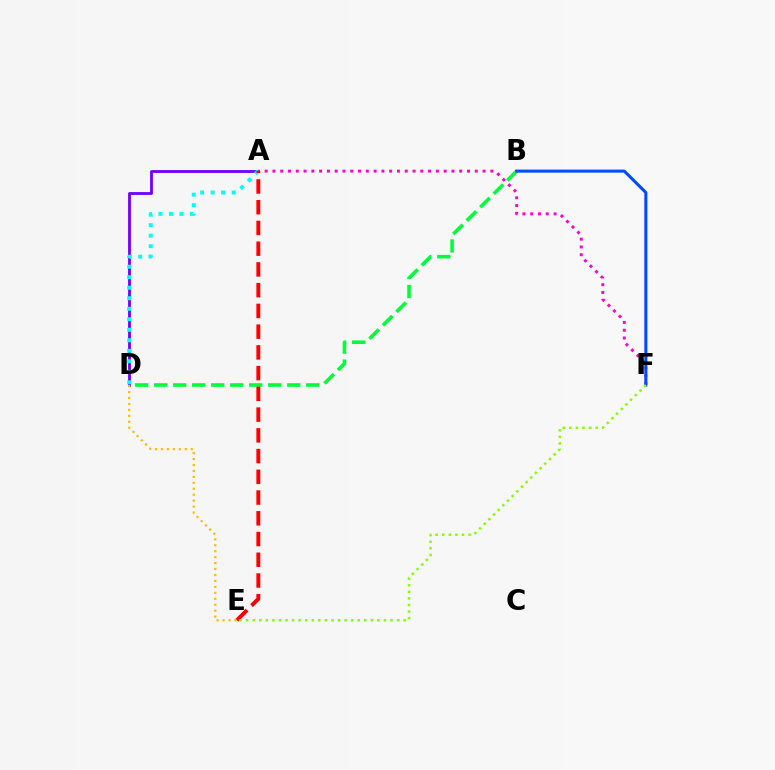{('A', 'D'): [{'color': '#7200ff', 'line_style': 'solid', 'thickness': 2.03}, {'color': '#00fff6', 'line_style': 'dotted', 'thickness': 2.86}], ('A', 'F'): [{'color': '#ff00cf', 'line_style': 'dotted', 'thickness': 2.11}], ('B', 'D'): [{'color': '#00ff39', 'line_style': 'dashed', 'thickness': 2.58}], ('A', 'E'): [{'color': '#ff0000', 'line_style': 'dashed', 'thickness': 2.82}], ('B', 'F'): [{'color': '#004bff', 'line_style': 'solid', 'thickness': 2.2}], ('E', 'F'): [{'color': '#84ff00', 'line_style': 'dotted', 'thickness': 1.78}], ('D', 'E'): [{'color': '#ffbd00', 'line_style': 'dotted', 'thickness': 1.62}]}